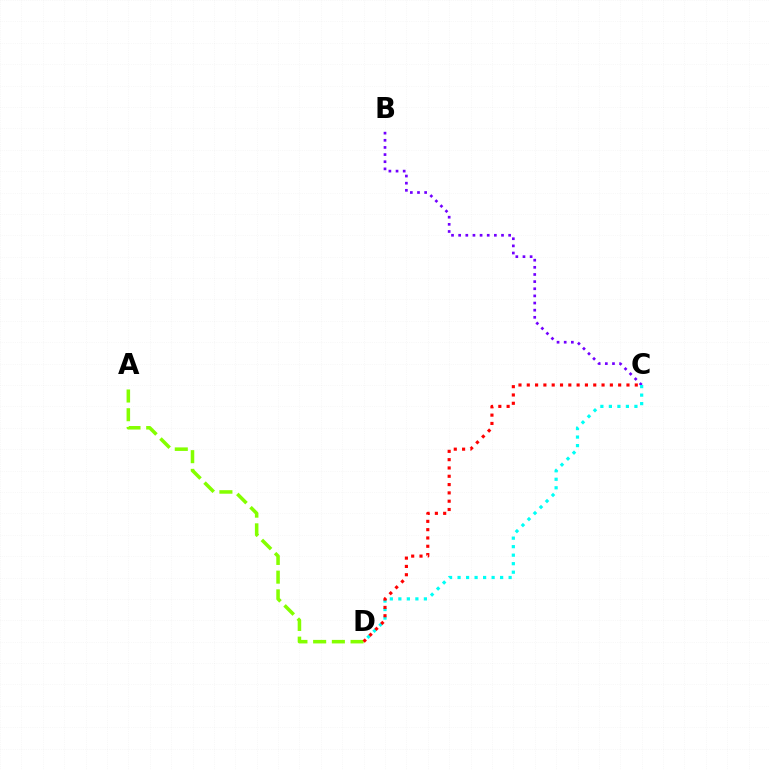{('B', 'C'): [{'color': '#7200ff', 'line_style': 'dotted', 'thickness': 1.94}], ('C', 'D'): [{'color': '#00fff6', 'line_style': 'dotted', 'thickness': 2.31}, {'color': '#ff0000', 'line_style': 'dotted', 'thickness': 2.26}], ('A', 'D'): [{'color': '#84ff00', 'line_style': 'dashed', 'thickness': 2.54}]}